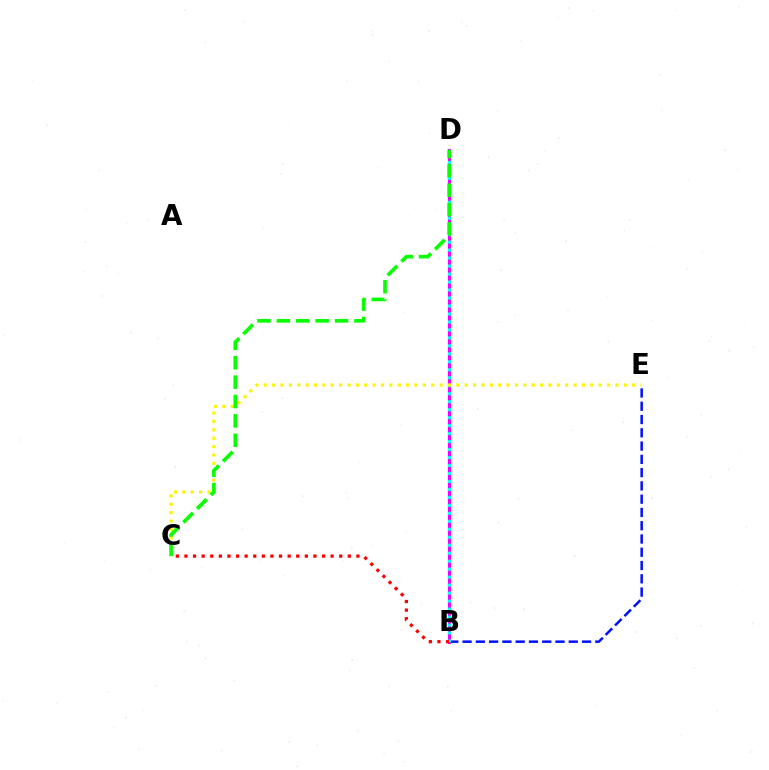{('B', 'D'): [{'color': '#ee00ff', 'line_style': 'solid', 'thickness': 2.3}, {'color': '#00fff6', 'line_style': 'dotted', 'thickness': 2.17}], ('B', 'E'): [{'color': '#0010ff', 'line_style': 'dashed', 'thickness': 1.8}], ('C', 'E'): [{'color': '#fcf500', 'line_style': 'dotted', 'thickness': 2.27}], ('C', 'D'): [{'color': '#08ff00', 'line_style': 'dashed', 'thickness': 2.63}], ('B', 'C'): [{'color': '#ff0000', 'line_style': 'dotted', 'thickness': 2.34}]}